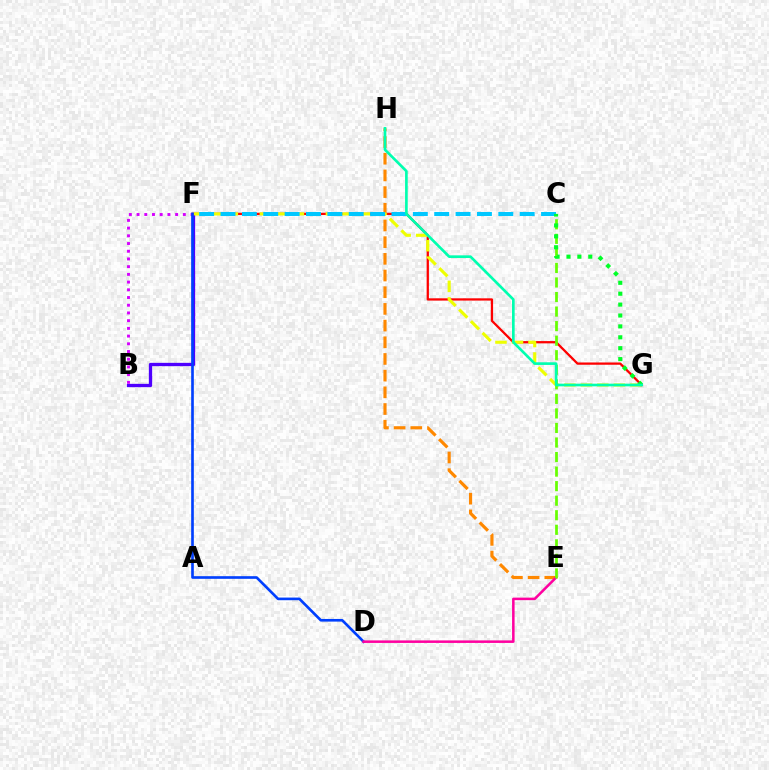{('B', 'F'): [{'color': '#4f00ff', 'line_style': 'solid', 'thickness': 2.39}, {'color': '#d600ff', 'line_style': 'dotted', 'thickness': 2.1}], ('F', 'G'): [{'color': '#ff0000', 'line_style': 'solid', 'thickness': 1.64}, {'color': '#eeff00', 'line_style': 'dashed', 'thickness': 2.24}], ('E', 'H'): [{'color': '#ff8800', 'line_style': 'dashed', 'thickness': 2.27}], ('C', 'F'): [{'color': '#00c7ff', 'line_style': 'dashed', 'thickness': 2.9}], ('D', 'F'): [{'color': '#003fff', 'line_style': 'solid', 'thickness': 1.91}], ('D', 'E'): [{'color': '#ff00a0', 'line_style': 'solid', 'thickness': 1.82}], ('C', 'E'): [{'color': '#66ff00', 'line_style': 'dashed', 'thickness': 1.98}], ('C', 'G'): [{'color': '#00ff27', 'line_style': 'dotted', 'thickness': 2.96}], ('G', 'H'): [{'color': '#00ffaf', 'line_style': 'solid', 'thickness': 1.92}]}